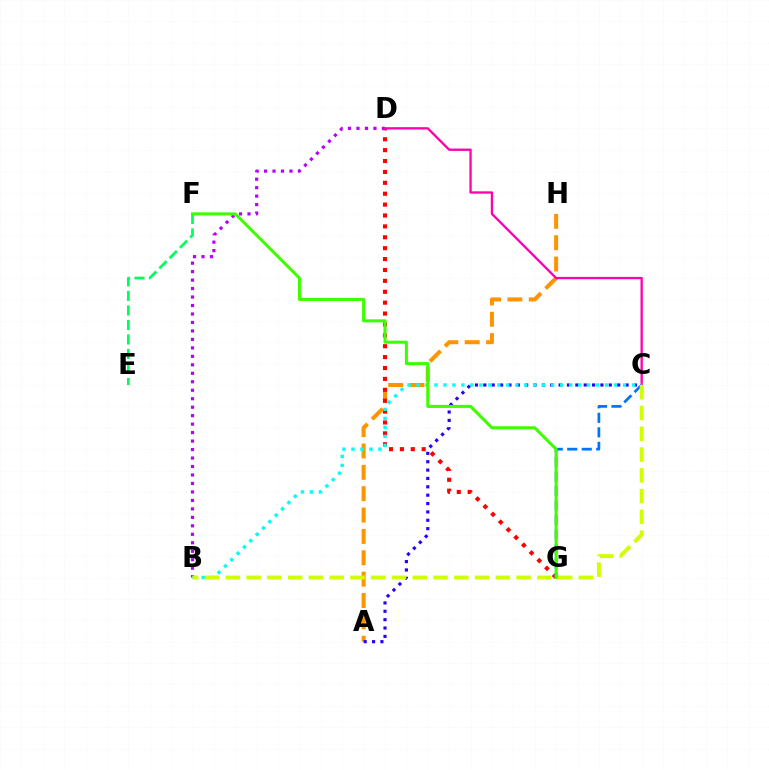{('A', 'H'): [{'color': '#ff9400', 'line_style': 'dashed', 'thickness': 2.9}], ('A', 'C'): [{'color': '#2500ff', 'line_style': 'dotted', 'thickness': 2.27}], ('E', 'F'): [{'color': '#00ff5c', 'line_style': 'dashed', 'thickness': 1.97}], ('D', 'G'): [{'color': '#ff0000', 'line_style': 'dotted', 'thickness': 2.96}], ('B', 'D'): [{'color': '#b900ff', 'line_style': 'dotted', 'thickness': 2.3}], ('C', 'D'): [{'color': '#ff00ac', 'line_style': 'solid', 'thickness': 1.67}], ('C', 'G'): [{'color': '#0074ff', 'line_style': 'dashed', 'thickness': 1.97}], ('B', 'C'): [{'color': '#00fff6', 'line_style': 'dotted', 'thickness': 2.44}, {'color': '#d1ff00', 'line_style': 'dashed', 'thickness': 2.82}], ('F', 'G'): [{'color': '#3dff00', 'line_style': 'solid', 'thickness': 2.19}]}